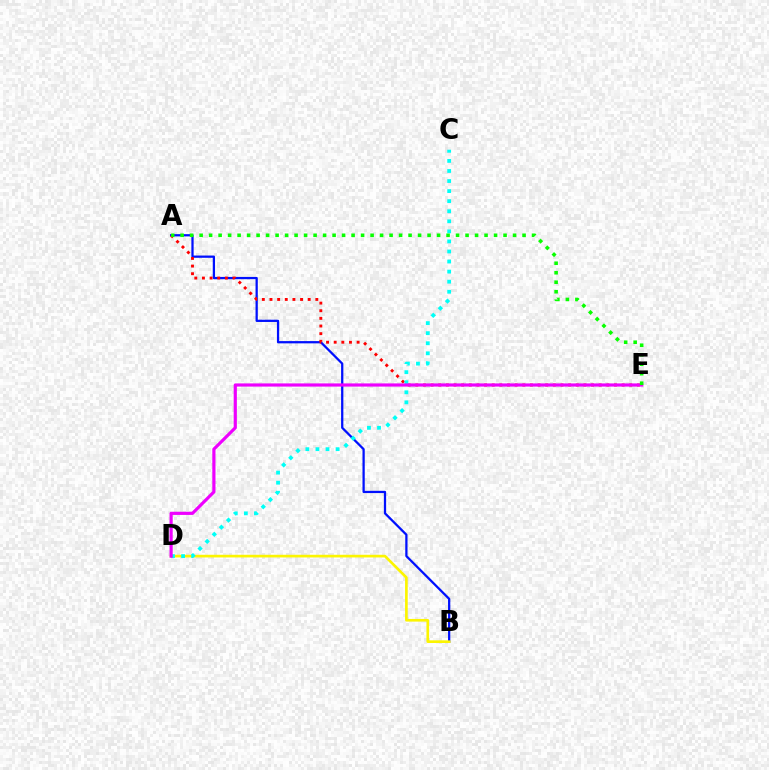{('A', 'B'): [{'color': '#0010ff', 'line_style': 'solid', 'thickness': 1.63}], ('B', 'D'): [{'color': '#fcf500', 'line_style': 'solid', 'thickness': 1.92}], ('A', 'E'): [{'color': '#ff0000', 'line_style': 'dotted', 'thickness': 2.08}, {'color': '#08ff00', 'line_style': 'dotted', 'thickness': 2.58}], ('C', 'D'): [{'color': '#00fff6', 'line_style': 'dotted', 'thickness': 2.73}], ('D', 'E'): [{'color': '#ee00ff', 'line_style': 'solid', 'thickness': 2.29}]}